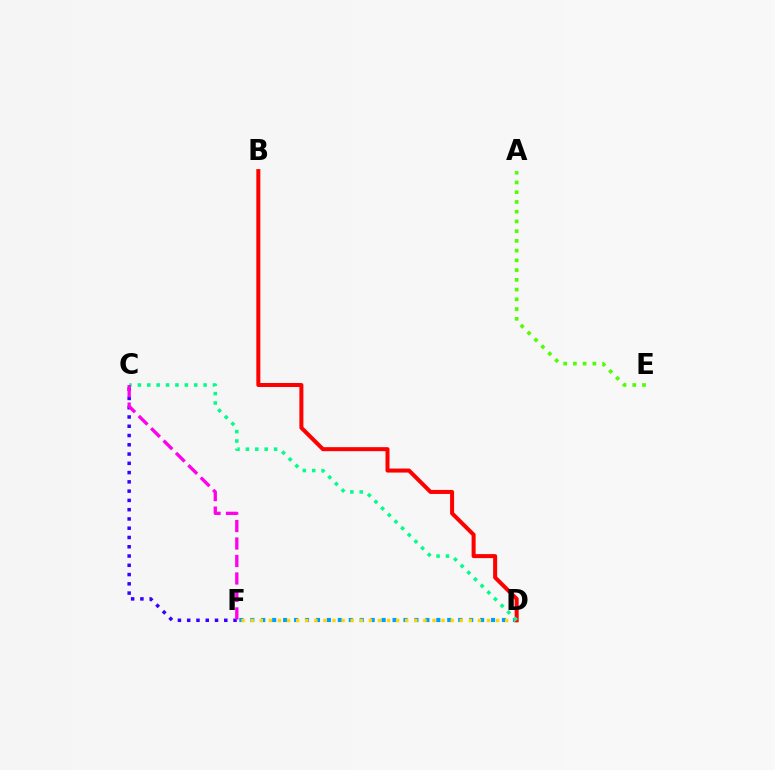{('D', 'F'): [{'color': '#009eff', 'line_style': 'dotted', 'thickness': 2.97}, {'color': '#ffd500', 'line_style': 'dotted', 'thickness': 2.47}], ('C', 'F'): [{'color': '#3700ff', 'line_style': 'dotted', 'thickness': 2.52}, {'color': '#ff00ed', 'line_style': 'dashed', 'thickness': 2.37}], ('A', 'E'): [{'color': '#4fff00', 'line_style': 'dotted', 'thickness': 2.65}], ('B', 'D'): [{'color': '#ff0000', 'line_style': 'solid', 'thickness': 2.89}], ('C', 'D'): [{'color': '#00ff86', 'line_style': 'dotted', 'thickness': 2.55}]}